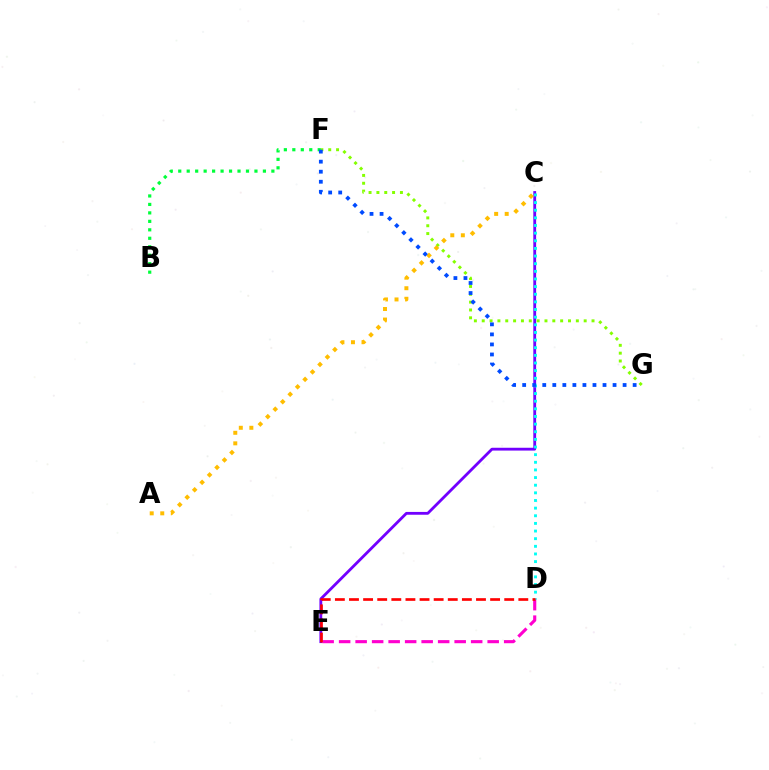{('D', 'E'): [{'color': '#ff00cf', 'line_style': 'dashed', 'thickness': 2.24}, {'color': '#ff0000', 'line_style': 'dashed', 'thickness': 1.92}], ('C', 'E'): [{'color': '#7200ff', 'line_style': 'solid', 'thickness': 2.03}], ('F', 'G'): [{'color': '#84ff00', 'line_style': 'dotted', 'thickness': 2.13}, {'color': '#004bff', 'line_style': 'dotted', 'thickness': 2.73}], ('B', 'F'): [{'color': '#00ff39', 'line_style': 'dotted', 'thickness': 2.3}], ('A', 'C'): [{'color': '#ffbd00', 'line_style': 'dotted', 'thickness': 2.86}], ('C', 'D'): [{'color': '#00fff6', 'line_style': 'dotted', 'thickness': 2.08}]}